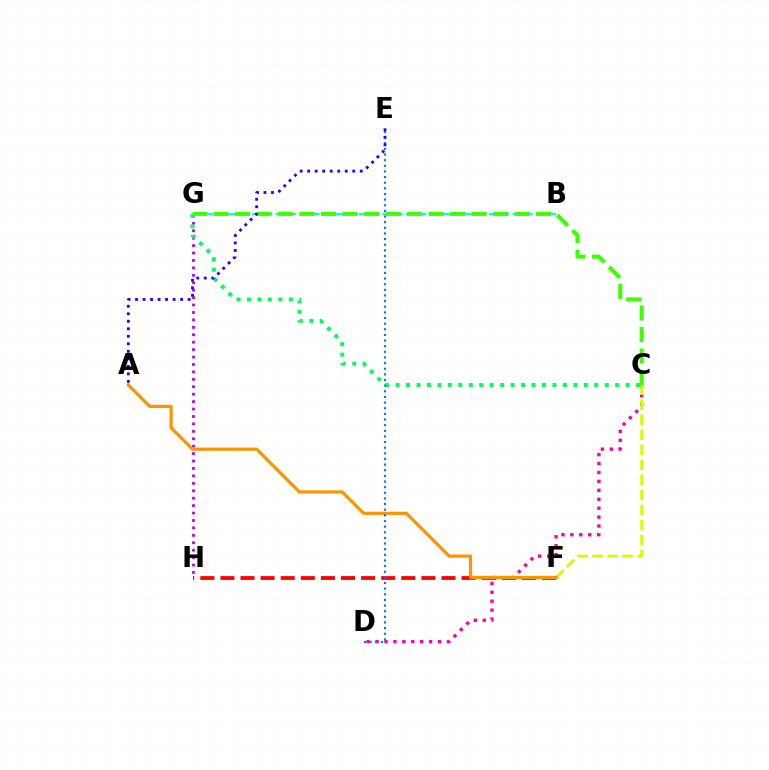{('B', 'G'): [{'color': '#00fff6', 'line_style': 'dashed', 'thickness': 1.61}], ('G', 'H'): [{'color': '#b900ff', 'line_style': 'dotted', 'thickness': 2.02}], ('F', 'H'): [{'color': '#ff0000', 'line_style': 'dashed', 'thickness': 2.73}], ('C', 'D'): [{'color': '#ff00ac', 'line_style': 'dotted', 'thickness': 2.43}], ('C', 'G'): [{'color': '#00ff5c', 'line_style': 'dotted', 'thickness': 2.84}, {'color': '#3dff00', 'line_style': 'dashed', 'thickness': 2.92}], ('C', 'F'): [{'color': '#d1ff00', 'line_style': 'dashed', 'thickness': 2.04}], ('A', 'F'): [{'color': '#ff9400', 'line_style': 'solid', 'thickness': 2.31}], ('D', 'E'): [{'color': '#0074ff', 'line_style': 'dotted', 'thickness': 1.53}], ('A', 'E'): [{'color': '#2500ff', 'line_style': 'dotted', 'thickness': 2.04}]}